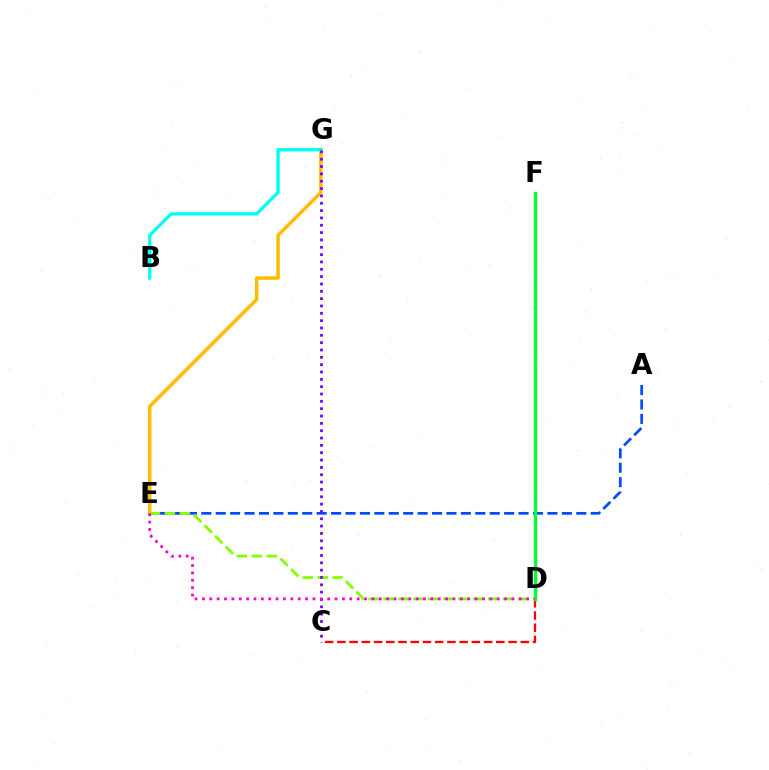{('C', 'D'): [{'color': '#ff0000', 'line_style': 'dashed', 'thickness': 1.66}], ('A', 'E'): [{'color': '#004bff', 'line_style': 'dashed', 'thickness': 1.96}], ('E', 'G'): [{'color': '#ffbd00', 'line_style': 'solid', 'thickness': 2.52}], ('D', 'F'): [{'color': '#00ff39', 'line_style': 'solid', 'thickness': 2.45}], ('B', 'G'): [{'color': '#00fff6', 'line_style': 'solid', 'thickness': 2.37}], ('D', 'E'): [{'color': '#84ff00', 'line_style': 'dashed', 'thickness': 2.03}, {'color': '#ff00cf', 'line_style': 'dotted', 'thickness': 2.0}], ('C', 'G'): [{'color': '#7200ff', 'line_style': 'dotted', 'thickness': 1.99}]}